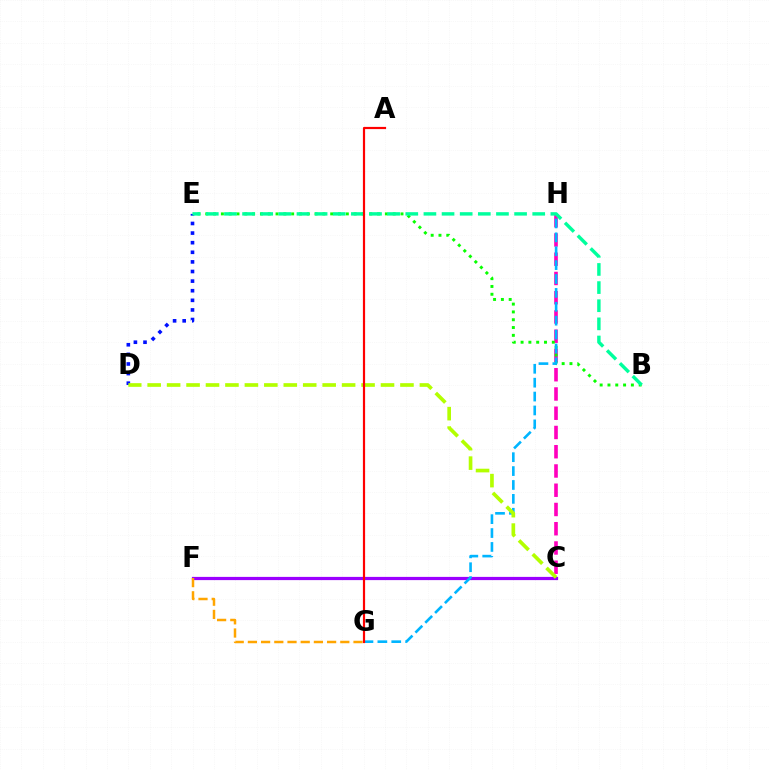{('C', 'F'): [{'color': '#9b00ff', 'line_style': 'solid', 'thickness': 2.31}], ('C', 'H'): [{'color': '#ff00bd', 'line_style': 'dashed', 'thickness': 2.62}], ('D', 'E'): [{'color': '#0010ff', 'line_style': 'dotted', 'thickness': 2.61}], ('B', 'E'): [{'color': '#08ff00', 'line_style': 'dotted', 'thickness': 2.12}, {'color': '#00ff9d', 'line_style': 'dashed', 'thickness': 2.46}], ('G', 'H'): [{'color': '#00b5ff', 'line_style': 'dashed', 'thickness': 1.89}], ('C', 'D'): [{'color': '#b3ff00', 'line_style': 'dashed', 'thickness': 2.64}], ('F', 'G'): [{'color': '#ffa500', 'line_style': 'dashed', 'thickness': 1.79}], ('A', 'G'): [{'color': '#ff0000', 'line_style': 'solid', 'thickness': 1.58}]}